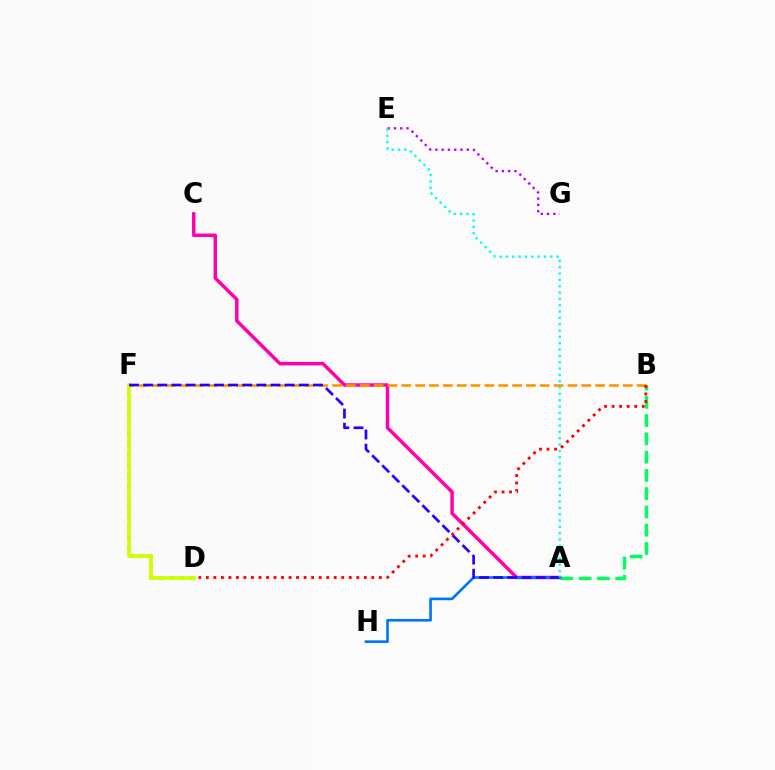{('D', 'F'): [{'color': '#3dff00', 'line_style': 'dotted', 'thickness': 2.81}, {'color': '#d1ff00', 'line_style': 'solid', 'thickness': 2.64}], ('A', 'B'): [{'color': '#00ff5c', 'line_style': 'dashed', 'thickness': 2.48}], ('E', 'G'): [{'color': '#b900ff', 'line_style': 'dotted', 'thickness': 1.71}], ('A', 'C'): [{'color': '#ff00ac', 'line_style': 'solid', 'thickness': 2.49}], ('A', 'H'): [{'color': '#0074ff', 'line_style': 'solid', 'thickness': 1.89}], ('B', 'F'): [{'color': '#ff9400', 'line_style': 'dashed', 'thickness': 1.88}], ('A', 'F'): [{'color': '#2500ff', 'line_style': 'dashed', 'thickness': 1.92}], ('B', 'D'): [{'color': '#ff0000', 'line_style': 'dotted', 'thickness': 2.04}], ('A', 'E'): [{'color': '#00fff6', 'line_style': 'dotted', 'thickness': 1.72}]}